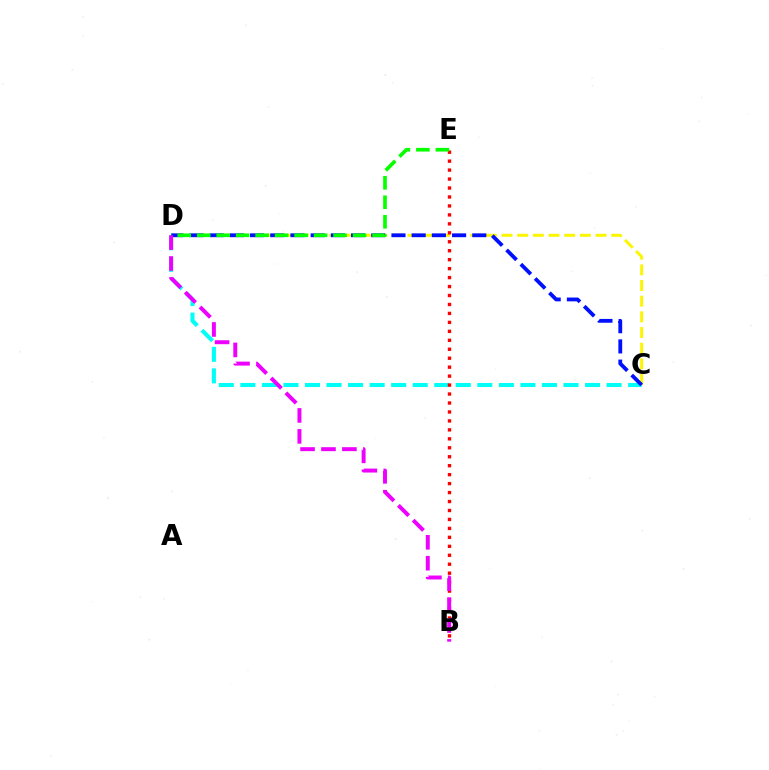{('C', 'D'): [{'color': '#00fff6', 'line_style': 'dashed', 'thickness': 2.93}, {'color': '#fcf500', 'line_style': 'dashed', 'thickness': 2.13}, {'color': '#0010ff', 'line_style': 'dashed', 'thickness': 2.74}], ('B', 'E'): [{'color': '#ff0000', 'line_style': 'dotted', 'thickness': 2.43}], ('D', 'E'): [{'color': '#08ff00', 'line_style': 'dashed', 'thickness': 2.65}], ('B', 'D'): [{'color': '#ee00ff', 'line_style': 'dashed', 'thickness': 2.84}]}